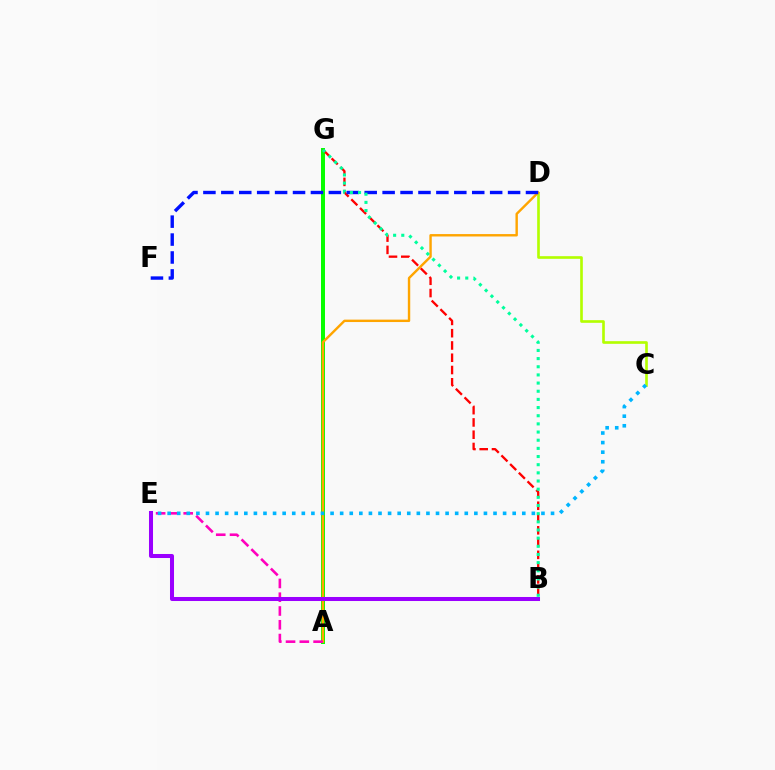{('C', 'D'): [{'color': '#b3ff00', 'line_style': 'solid', 'thickness': 1.9}], ('A', 'G'): [{'color': '#08ff00', 'line_style': 'solid', 'thickness': 2.87}], ('A', 'D'): [{'color': '#ffa500', 'line_style': 'solid', 'thickness': 1.73}], ('A', 'E'): [{'color': '#ff00bd', 'line_style': 'dashed', 'thickness': 1.87}], ('B', 'G'): [{'color': '#ff0000', 'line_style': 'dashed', 'thickness': 1.67}, {'color': '#00ff9d', 'line_style': 'dotted', 'thickness': 2.22}], ('C', 'E'): [{'color': '#00b5ff', 'line_style': 'dotted', 'thickness': 2.6}], ('B', 'E'): [{'color': '#9b00ff', 'line_style': 'solid', 'thickness': 2.89}], ('D', 'F'): [{'color': '#0010ff', 'line_style': 'dashed', 'thickness': 2.43}]}